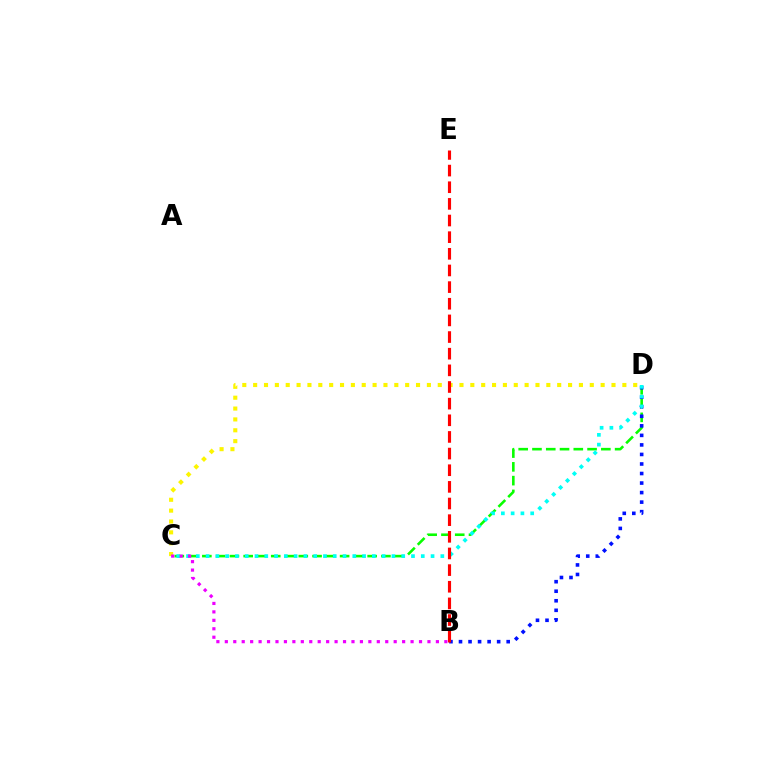{('C', 'D'): [{'color': '#08ff00', 'line_style': 'dashed', 'thickness': 1.87}, {'color': '#fcf500', 'line_style': 'dotted', 'thickness': 2.95}, {'color': '#00fff6', 'line_style': 'dotted', 'thickness': 2.66}], ('B', 'D'): [{'color': '#0010ff', 'line_style': 'dotted', 'thickness': 2.59}], ('B', 'E'): [{'color': '#ff0000', 'line_style': 'dashed', 'thickness': 2.26}], ('B', 'C'): [{'color': '#ee00ff', 'line_style': 'dotted', 'thickness': 2.29}]}